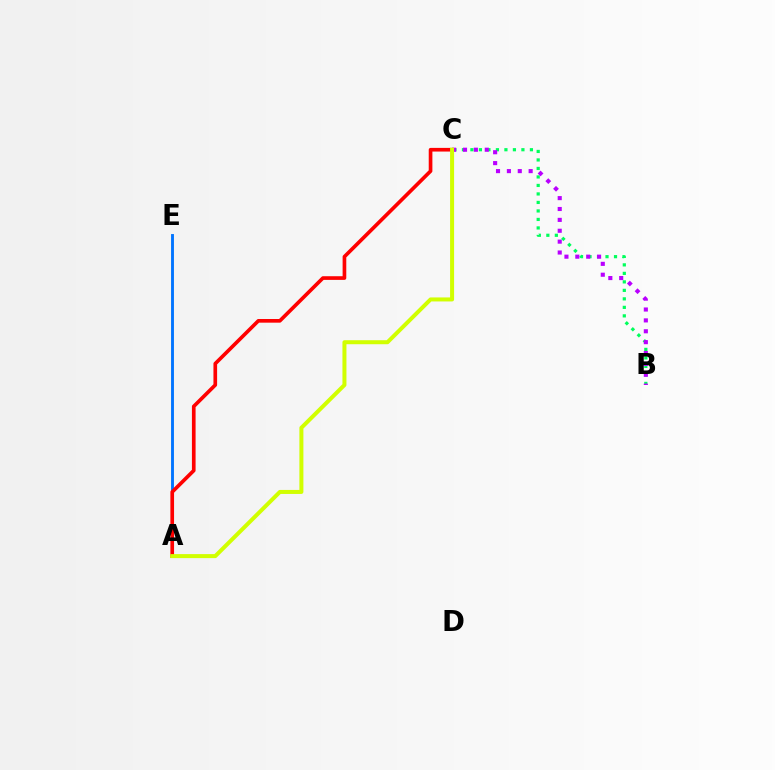{('B', 'C'): [{'color': '#00ff5c', 'line_style': 'dotted', 'thickness': 2.31}, {'color': '#b900ff', 'line_style': 'dotted', 'thickness': 2.96}], ('A', 'E'): [{'color': '#0074ff', 'line_style': 'solid', 'thickness': 2.08}], ('A', 'C'): [{'color': '#ff0000', 'line_style': 'solid', 'thickness': 2.64}, {'color': '#d1ff00', 'line_style': 'solid', 'thickness': 2.89}]}